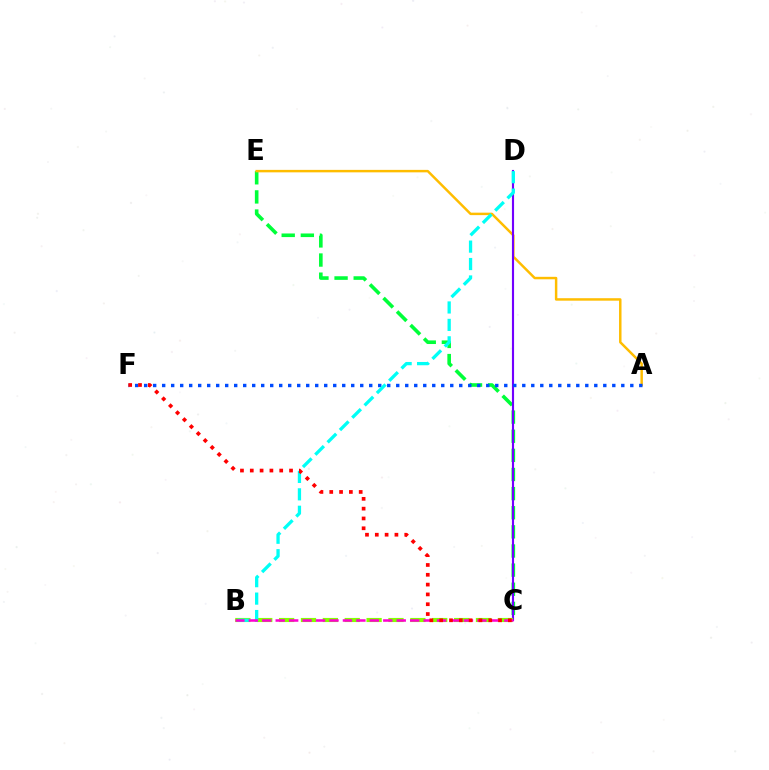{('C', 'E'): [{'color': '#00ff39', 'line_style': 'dashed', 'thickness': 2.6}], ('A', 'E'): [{'color': '#ffbd00', 'line_style': 'solid', 'thickness': 1.78}], ('C', 'D'): [{'color': '#7200ff', 'line_style': 'solid', 'thickness': 1.53}], ('A', 'F'): [{'color': '#004bff', 'line_style': 'dotted', 'thickness': 2.45}], ('B', 'C'): [{'color': '#84ff00', 'line_style': 'dashed', 'thickness': 2.97}, {'color': '#ff00cf', 'line_style': 'dashed', 'thickness': 1.83}], ('B', 'D'): [{'color': '#00fff6', 'line_style': 'dashed', 'thickness': 2.37}], ('C', 'F'): [{'color': '#ff0000', 'line_style': 'dotted', 'thickness': 2.67}]}